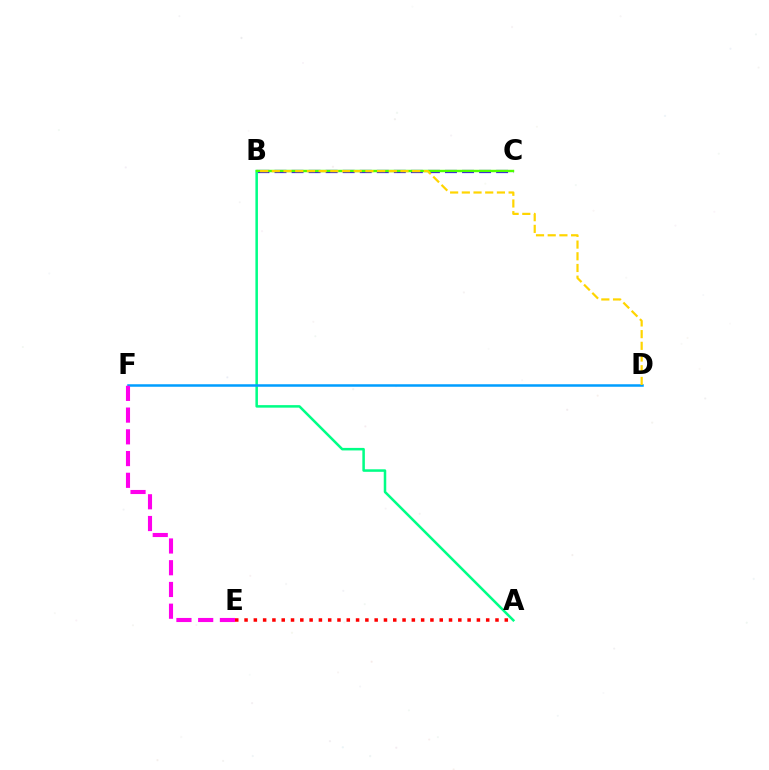{('B', 'C'): [{'color': '#3700ff', 'line_style': 'dashed', 'thickness': 2.32}, {'color': '#4fff00', 'line_style': 'solid', 'thickness': 1.75}], ('A', 'B'): [{'color': '#00ff86', 'line_style': 'solid', 'thickness': 1.82}], ('D', 'F'): [{'color': '#009eff', 'line_style': 'solid', 'thickness': 1.81}], ('E', 'F'): [{'color': '#ff00ed', 'line_style': 'dashed', 'thickness': 2.95}], ('A', 'E'): [{'color': '#ff0000', 'line_style': 'dotted', 'thickness': 2.53}], ('B', 'D'): [{'color': '#ffd500', 'line_style': 'dashed', 'thickness': 1.59}]}